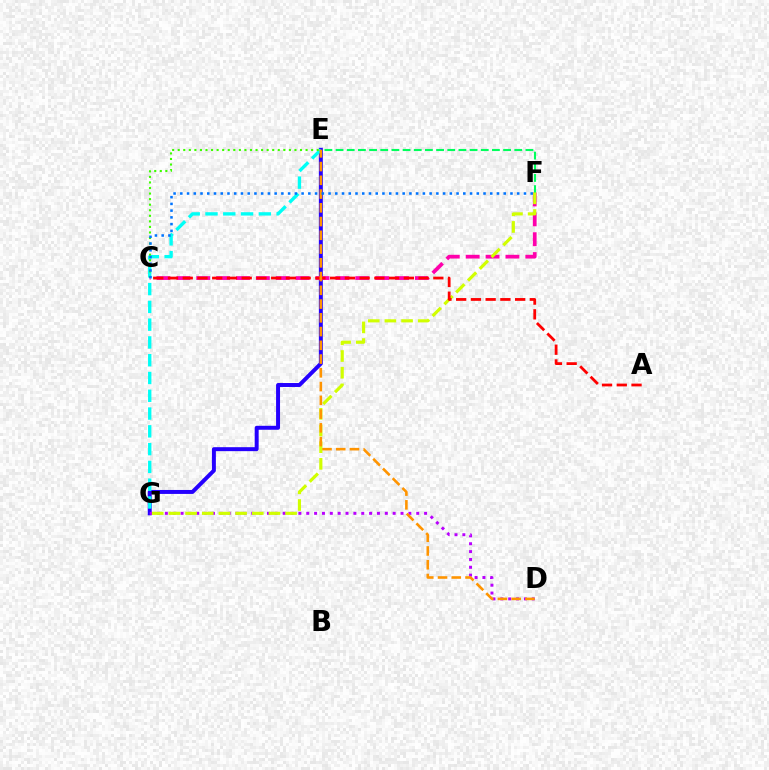{('E', 'G'): [{'color': '#2500ff', 'line_style': 'solid', 'thickness': 2.85}, {'color': '#00fff6', 'line_style': 'dashed', 'thickness': 2.42}], ('D', 'G'): [{'color': '#b900ff', 'line_style': 'dotted', 'thickness': 2.13}], ('C', 'E'): [{'color': '#3dff00', 'line_style': 'dotted', 'thickness': 1.51}], ('C', 'F'): [{'color': '#ff00ac', 'line_style': 'dashed', 'thickness': 2.7}, {'color': '#0074ff', 'line_style': 'dotted', 'thickness': 1.83}], ('E', 'F'): [{'color': '#00ff5c', 'line_style': 'dashed', 'thickness': 1.52}], ('F', 'G'): [{'color': '#d1ff00', 'line_style': 'dashed', 'thickness': 2.26}], ('A', 'C'): [{'color': '#ff0000', 'line_style': 'dashed', 'thickness': 2.0}], ('D', 'E'): [{'color': '#ff9400', 'line_style': 'dashed', 'thickness': 1.87}]}